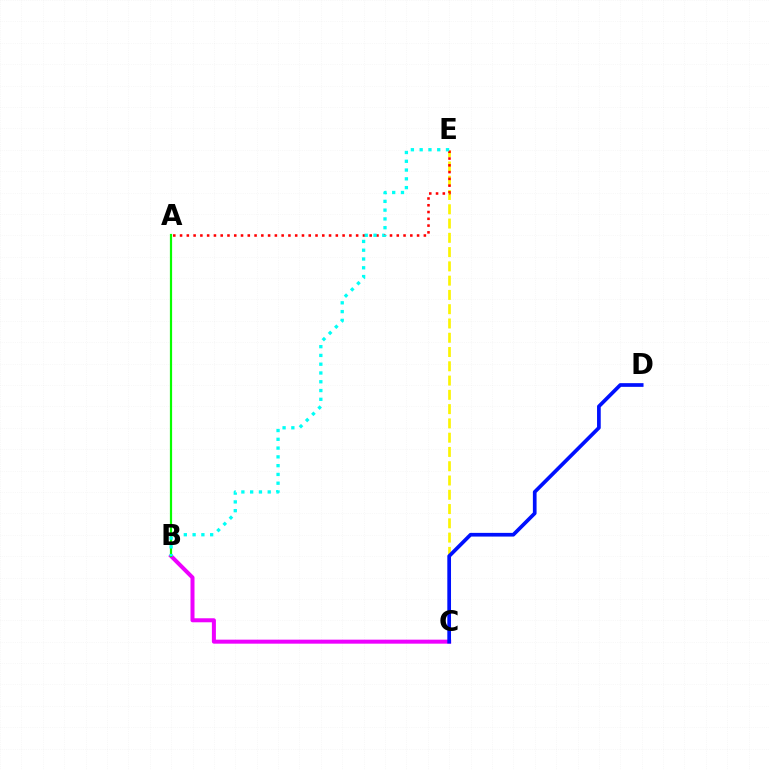{('C', 'E'): [{'color': '#fcf500', 'line_style': 'dashed', 'thickness': 1.94}], ('B', 'C'): [{'color': '#ee00ff', 'line_style': 'solid', 'thickness': 2.89}], ('A', 'E'): [{'color': '#ff0000', 'line_style': 'dotted', 'thickness': 1.84}], ('A', 'B'): [{'color': '#08ff00', 'line_style': 'solid', 'thickness': 1.59}], ('C', 'D'): [{'color': '#0010ff', 'line_style': 'solid', 'thickness': 2.66}], ('B', 'E'): [{'color': '#00fff6', 'line_style': 'dotted', 'thickness': 2.39}]}